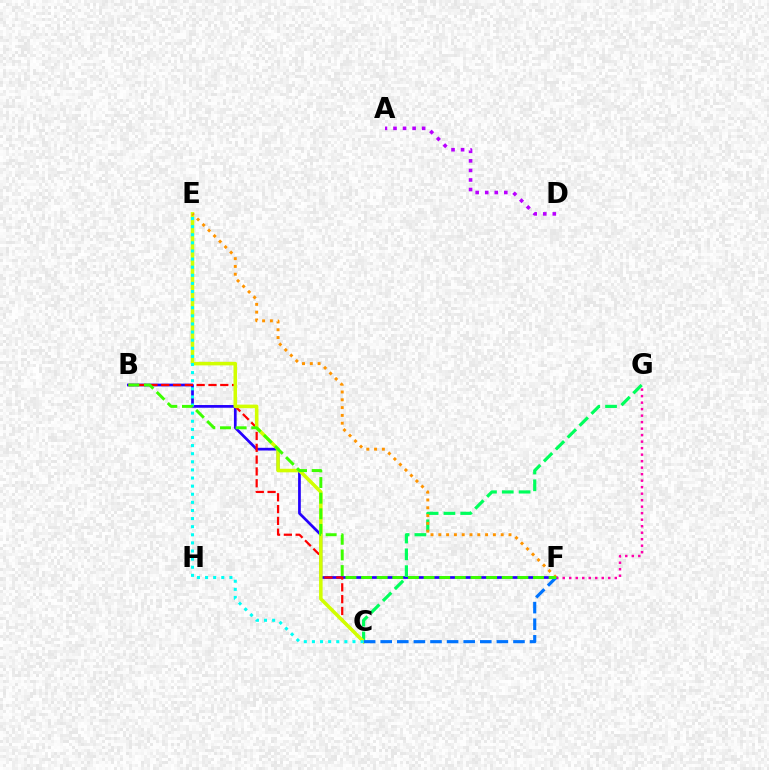{('B', 'F'): [{'color': '#2500ff', 'line_style': 'solid', 'thickness': 1.96}, {'color': '#3dff00', 'line_style': 'dashed', 'thickness': 2.12}], ('C', 'G'): [{'color': '#00ff5c', 'line_style': 'dashed', 'thickness': 2.28}], ('B', 'C'): [{'color': '#ff0000', 'line_style': 'dashed', 'thickness': 1.6}], ('C', 'E'): [{'color': '#d1ff00', 'line_style': 'solid', 'thickness': 2.55}, {'color': '#00fff6', 'line_style': 'dotted', 'thickness': 2.2}], ('F', 'G'): [{'color': '#ff00ac', 'line_style': 'dotted', 'thickness': 1.77}], ('C', 'F'): [{'color': '#0074ff', 'line_style': 'dashed', 'thickness': 2.25}], ('A', 'D'): [{'color': '#b900ff', 'line_style': 'dotted', 'thickness': 2.6}], ('E', 'F'): [{'color': '#ff9400', 'line_style': 'dotted', 'thickness': 2.12}]}